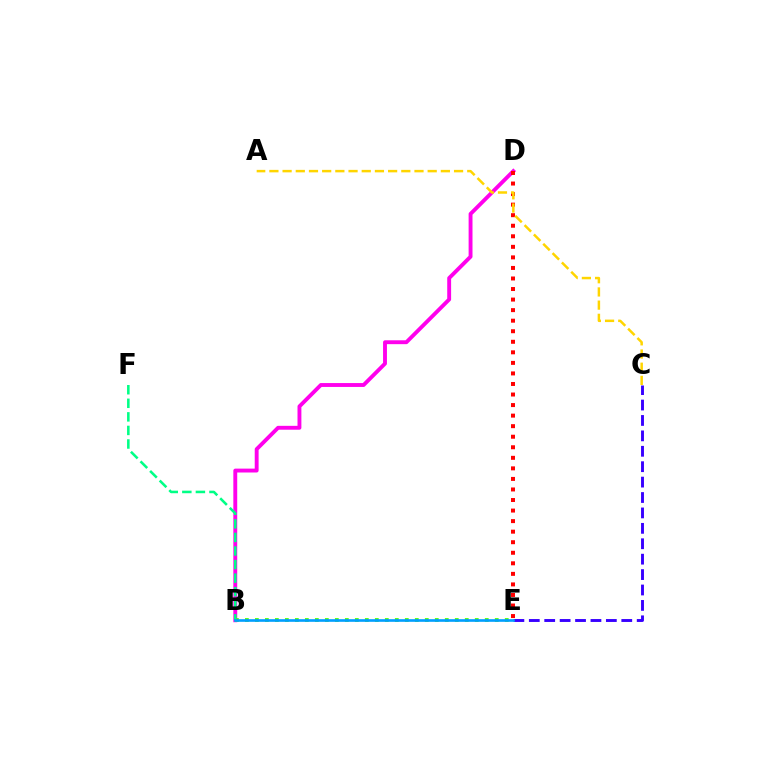{('C', 'E'): [{'color': '#3700ff', 'line_style': 'dashed', 'thickness': 2.09}], ('B', 'D'): [{'color': '#ff00ed', 'line_style': 'solid', 'thickness': 2.8}], ('D', 'E'): [{'color': '#ff0000', 'line_style': 'dotted', 'thickness': 2.87}], ('A', 'C'): [{'color': '#ffd500', 'line_style': 'dashed', 'thickness': 1.79}], ('B', 'E'): [{'color': '#4fff00', 'line_style': 'dotted', 'thickness': 2.72}, {'color': '#009eff', 'line_style': 'solid', 'thickness': 1.9}], ('B', 'F'): [{'color': '#00ff86', 'line_style': 'dashed', 'thickness': 1.84}]}